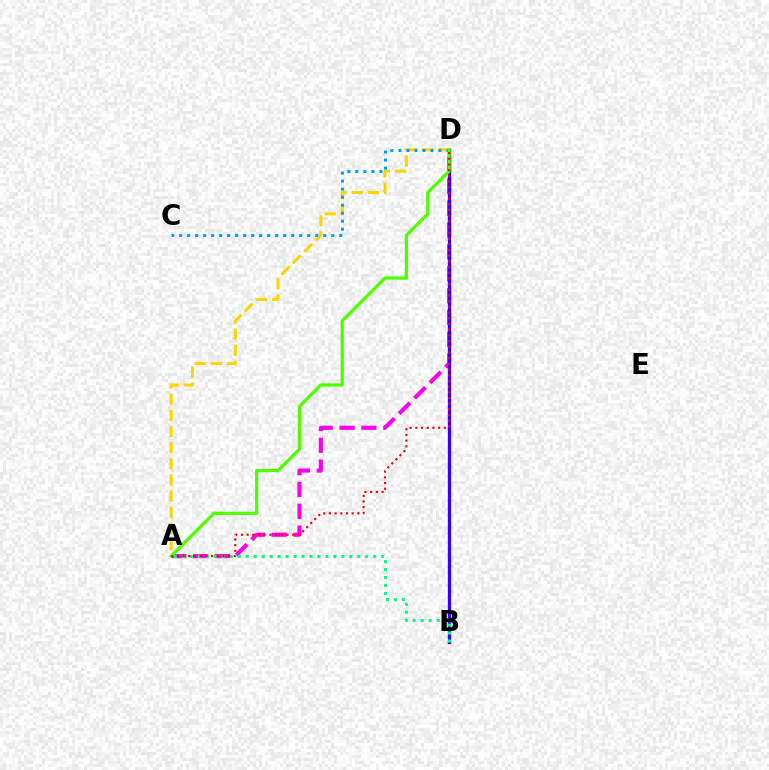{('A', 'D'): [{'color': '#ff00ed', 'line_style': 'dashed', 'thickness': 2.97}, {'color': '#ffd500', 'line_style': 'dashed', 'thickness': 2.19}, {'color': '#4fff00', 'line_style': 'solid', 'thickness': 2.33}, {'color': '#ff0000', 'line_style': 'dotted', 'thickness': 1.55}], ('C', 'D'): [{'color': '#009eff', 'line_style': 'dotted', 'thickness': 2.18}], ('B', 'D'): [{'color': '#3700ff', 'line_style': 'solid', 'thickness': 2.4}], ('A', 'B'): [{'color': '#00ff86', 'line_style': 'dotted', 'thickness': 2.16}]}